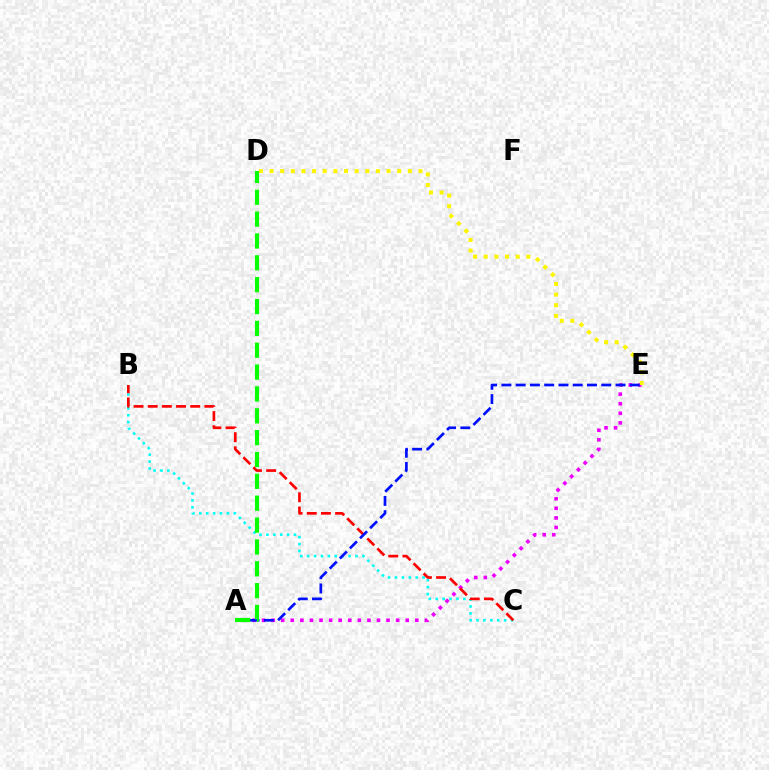{('A', 'E'): [{'color': '#ee00ff', 'line_style': 'dotted', 'thickness': 2.6}, {'color': '#0010ff', 'line_style': 'dashed', 'thickness': 1.94}], ('B', 'C'): [{'color': '#00fff6', 'line_style': 'dotted', 'thickness': 1.88}, {'color': '#ff0000', 'line_style': 'dashed', 'thickness': 1.93}], ('D', 'E'): [{'color': '#fcf500', 'line_style': 'dotted', 'thickness': 2.89}], ('A', 'D'): [{'color': '#08ff00', 'line_style': 'dashed', 'thickness': 2.97}]}